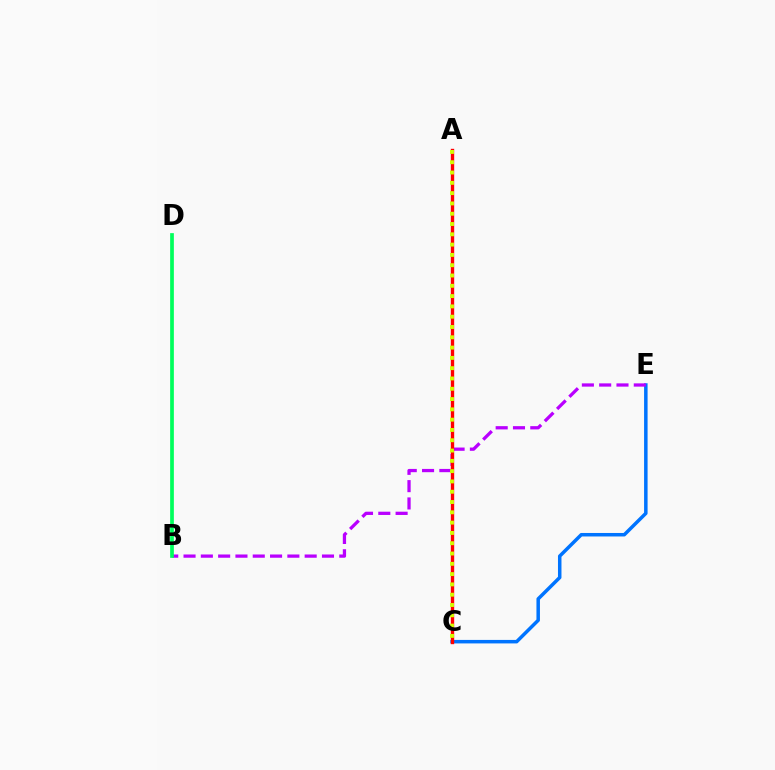{('C', 'E'): [{'color': '#0074ff', 'line_style': 'solid', 'thickness': 2.52}], ('B', 'E'): [{'color': '#b900ff', 'line_style': 'dashed', 'thickness': 2.35}], ('B', 'D'): [{'color': '#00ff5c', 'line_style': 'solid', 'thickness': 2.67}], ('A', 'C'): [{'color': '#ff0000', 'line_style': 'solid', 'thickness': 2.42}, {'color': '#d1ff00', 'line_style': 'dotted', 'thickness': 2.8}]}